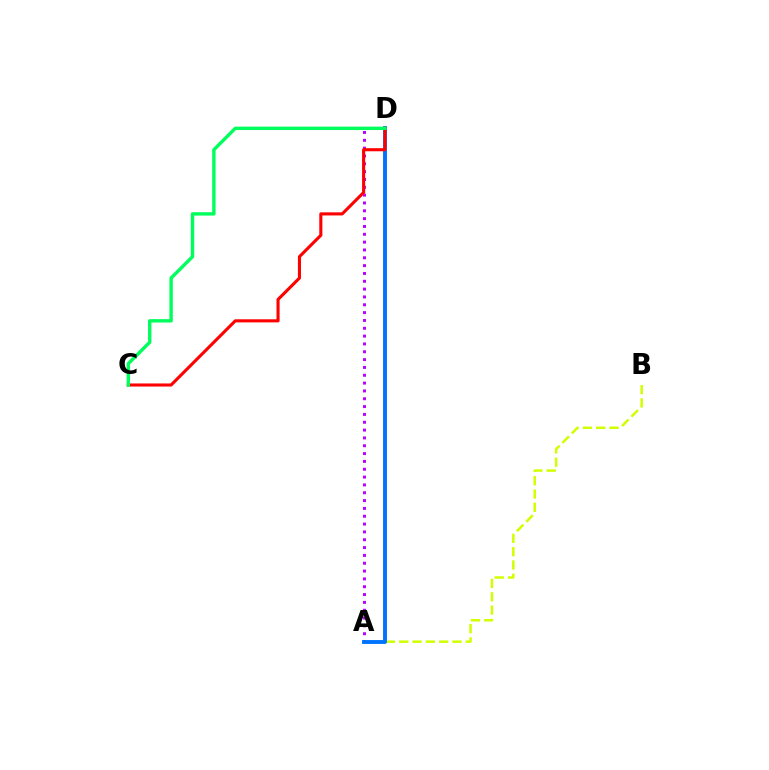{('A', 'B'): [{'color': '#d1ff00', 'line_style': 'dashed', 'thickness': 1.81}], ('A', 'D'): [{'color': '#b900ff', 'line_style': 'dotted', 'thickness': 2.13}, {'color': '#0074ff', 'line_style': 'solid', 'thickness': 2.79}], ('C', 'D'): [{'color': '#ff0000', 'line_style': 'solid', 'thickness': 2.22}, {'color': '#00ff5c', 'line_style': 'solid', 'thickness': 2.44}]}